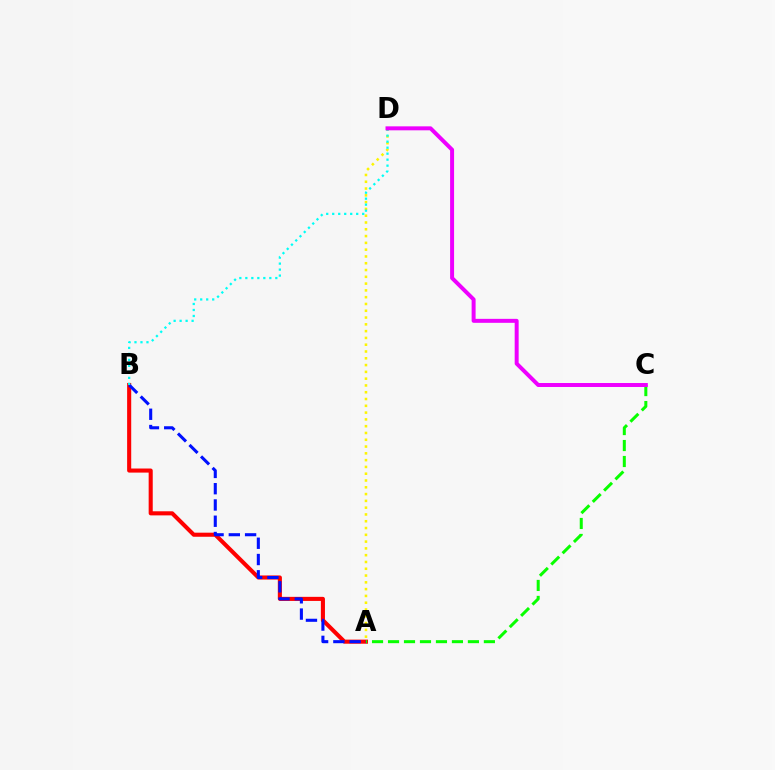{('A', 'B'): [{'color': '#ff0000', 'line_style': 'solid', 'thickness': 2.94}, {'color': '#0010ff', 'line_style': 'dashed', 'thickness': 2.21}], ('A', 'C'): [{'color': '#08ff00', 'line_style': 'dashed', 'thickness': 2.17}], ('A', 'D'): [{'color': '#fcf500', 'line_style': 'dotted', 'thickness': 1.84}], ('B', 'D'): [{'color': '#00fff6', 'line_style': 'dotted', 'thickness': 1.63}], ('C', 'D'): [{'color': '#ee00ff', 'line_style': 'solid', 'thickness': 2.86}]}